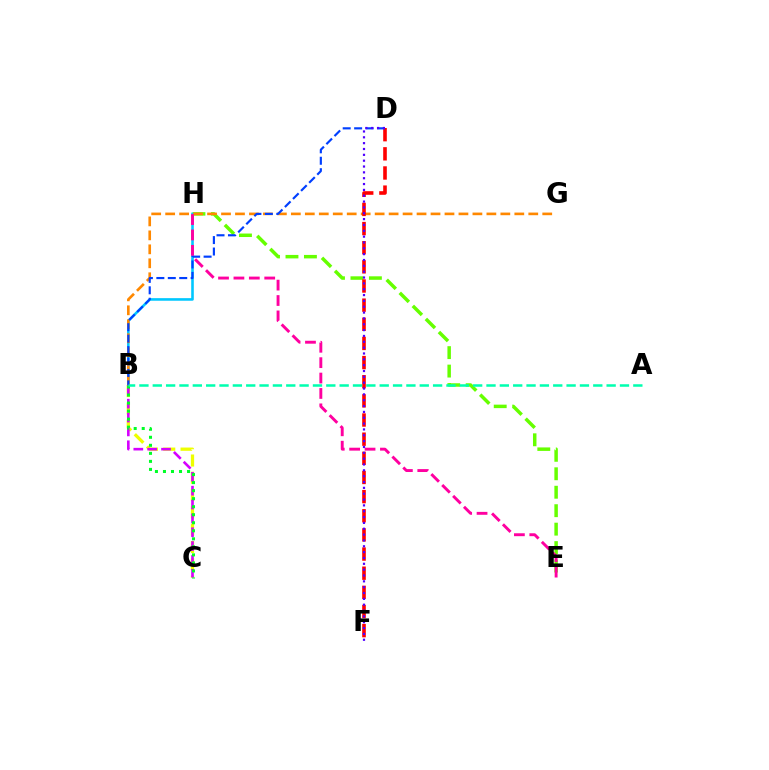{('E', 'H'): [{'color': '#66ff00', 'line_style': 'dashed', 'thickness': 2.51}, {'color': '#ff00a0', 'line_style': 'dashed', 'thickness': 2.09}], ('B', 'H'): [{'color': '#00c7ff', 'line_style': 'solid', 'thickness': 1.87}], ('B', 'C'): [{'color': '#eeff00', 'line_style': 'dashed', 'thickness': 2.35}, {'color': '#d600ff', 'line_style': 'dashed', 'thickness': 1.88}, {'color': '#00ff27', 'line_style': 'dotted', 'thickness': 2.18}], ('B', 'G'): [{'color': '#ff8800', 'line_style': 'dashed', 'thickness': 1.9}], ('D', 'F'): [{'color': '#ff0000', 'line_style': 'dashed', 'thickness': 2.6}, {'color': '#4f00ff', 'line_style': 'dotted', 'thickness': 1.59}], ('B', 'D'): [{'color': '#003fff', 'line_style': 'dashed', 'thickness': 1.55}], ('A', 'B'): [{'color': '#00ffaf', 'line_style': 'dashed', 'thickness': 1.81}]}